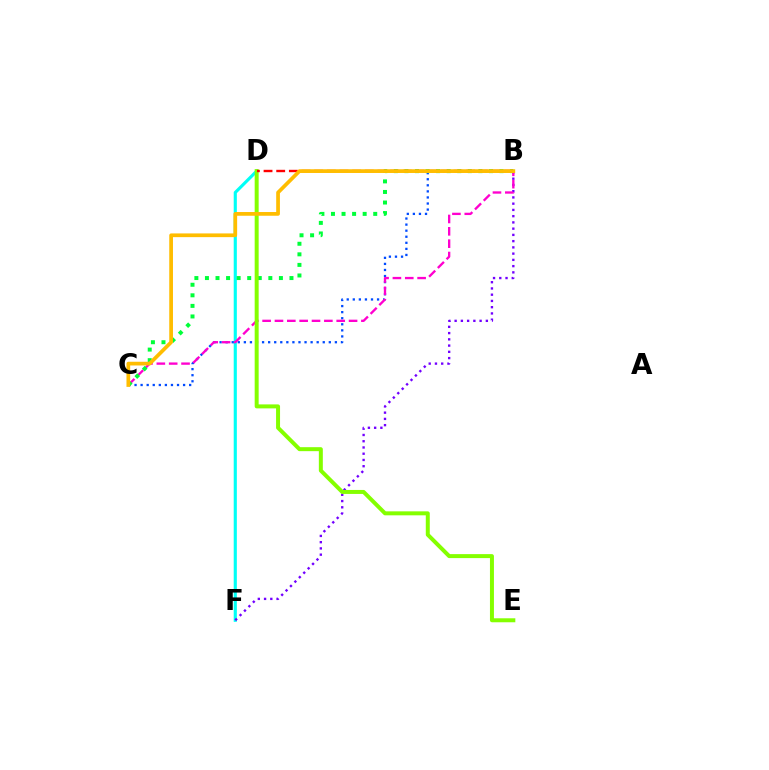{('D', 'F'): [{'color': '#00fff6', 'line_style': 'solid', 'thickness': 2.25}], ('B', 'C'): [{'color': '#004bff', 'line_style': 'dotted', 'thickness': 1.65}, {'color': '#ff00cf', 'line_style': 'dashed', 'thickness': 1.68}, {'color': '#00ff39', 'line_style': 'dotted', 'thickness': 2.87}, {'color': '#ffbd00', 'line_style': 'solid', 'thickness': 2.68}], ('B', 'F'): [{'color': '#7200ff', 'line_style': 'dotted', 'thickness': 1.7}], ('D', 'E'): [{'color': '#84ff00', 'line_style': 'solid', 'thickness': 2.87}], ('B', 'D'): [{'color': '#ff0000', 'line_style': 'dashed', 'thickness': 1.72}]}